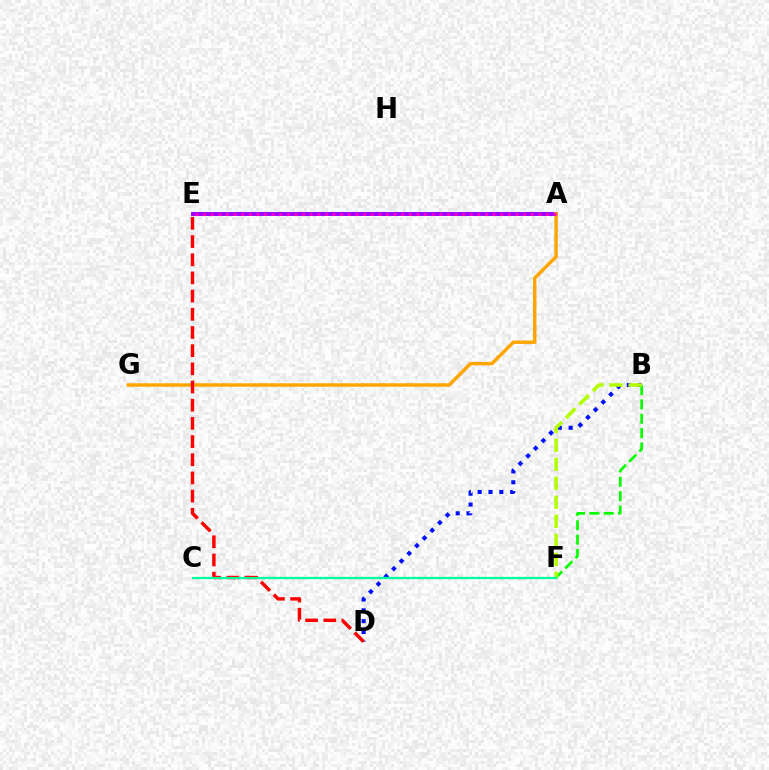{('B', 'D'): [{'color': '#0010ff', 'line_style': 'dotted', 'thickness': 2.95}], ('A', 'E'): [{'color': '#9b00ff', 'line_style': 'solid', 'thickness': 2.81}, {'color': '#ff00bd', 'line_style': 'dotted', 'thickness': 2.07}], ('A', 'G'): [{'color': '#ffa500', 'line_style': 'solid', 'thickness': 2.49}], ('B', 'F'): [{'color': '#08ff00', 'line_style': 'dashed', 'thickness': 1.95}, {'color': '#b3ff00', 'line_style': 'dashed', 'thickness': 2.58}], ('C', 'F'): [{'color': '#00b5ff', 'line_style': 'dotted', 'thickness': 1.59}, {'color': '#00ff9d', 'line_style': 'solid', 'thickness': 1.57}], ('D', 'E'): [{'color': '#ff0000', 'line_style': 'dashed', 'thickness': 2.47}]}